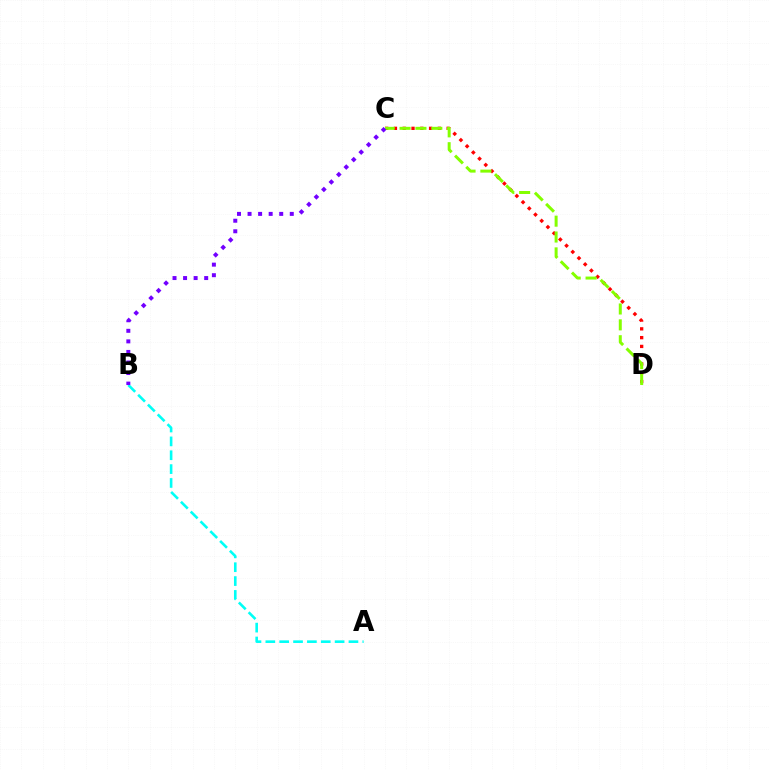{('C', 'D'): [{'color': '#ff0000', 'line_style': 'dotted', 'thickness': 2.39}, {'color': '#84ff00', 'line_style': 'dashed', 'thickness': 2.16}], ('A', 'B'): [{'color': '#00fff6', 'line_style': 'dashed', 'thickness': 1.88}], ('B', 'C'): [{'color': '#7200ff', 'line_style': 'dotted', 'thickness': 2.87}]}